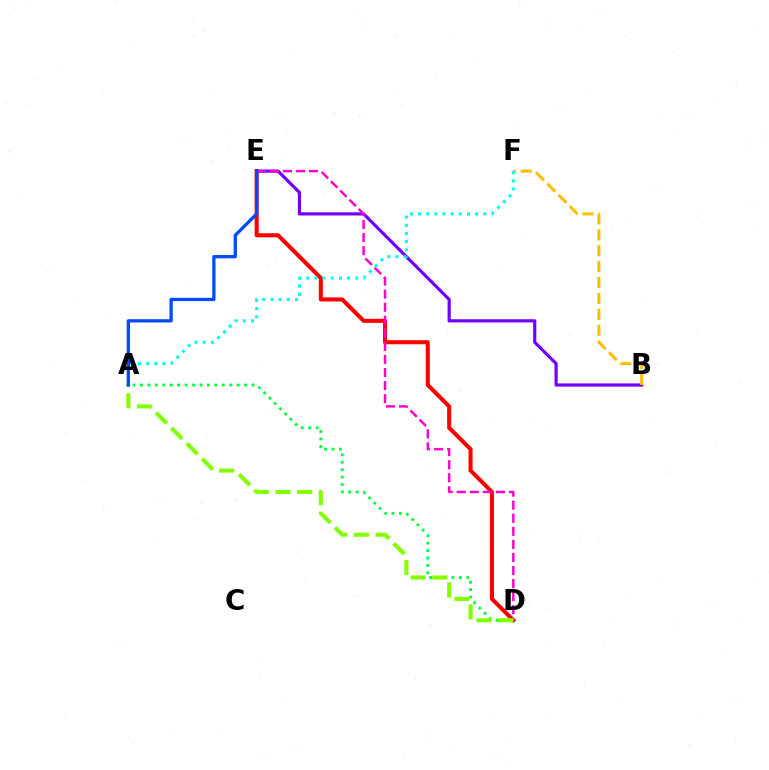{('D', 'E'): [{'color': '#ff0000', 'line_style': 'solid', 'thickness': 2.92}, {'color': '#ff00cf', 'line_style': 'dashed', 'thickness': 1.78}], ('B', 'E'): [{'color': '#7200ff', 'line_style': 'solid', 'thickness': 2.3}], ('B', 'F'): [{'color': '#ffbd00', 'line_style': 'dashed', 'thickness': 2.16}], ('A', 'D'): [{'color': '#00ff39', 'line_style': 'dotted', 'thickness': 2.02}, {'color': '#84ff00', 'line_style': 'dashed', 'thickness': 2.95}], ('A', 'F'): [{'color': '#00fff6', 'line_style': 'dotted', 'thickness': 2.22}], ('A', 'E'): [{'color': '#004bff', 'line_style': 'solid', 'thickness': 2.36}]}